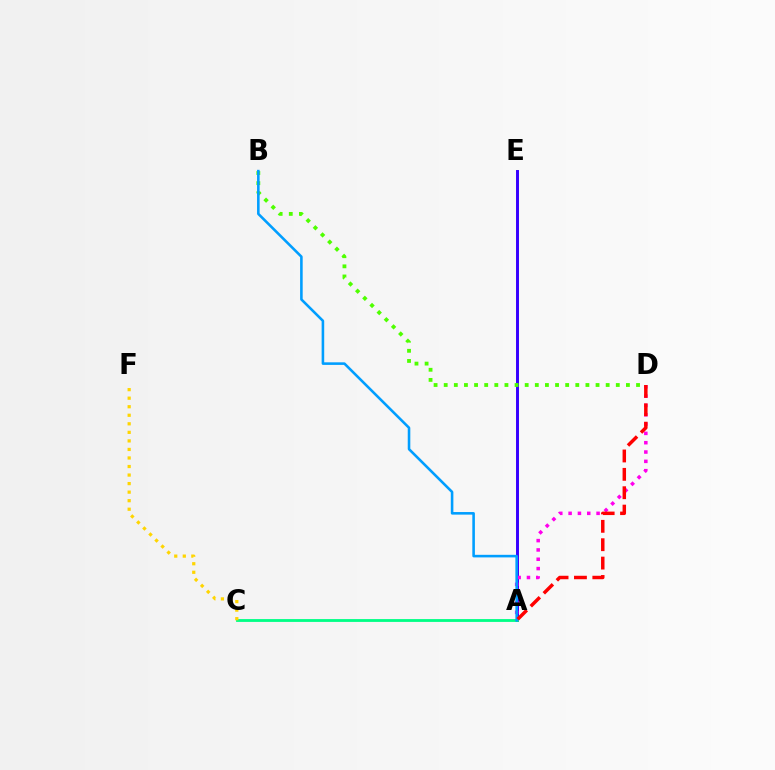{('A', 'E'): [{'color': '#3700ff', 'line_style': 'solid', 'thickness': 2.13}], ('B', 'D'): [{'color': '#4fff00', 'line_style': 'dotted', 'thickness': 2.75}], ('A', 'C'): [{'color': '#00ff86', 'line_style': 'solid', 'thickness': 2.04}], ('A', 'D'): [{'color': '#ff00ed', 'line_style': 'dotted', 'thickness': 2.53}, {'color': '#ff0000', 'line_style': 'dashed', 'thickness': 2.5}], ('A', 'B'): [{'color': '#009eff', 'line_style': 'solid', 'thickness': 1.86}], ('C', 'F'): [{'color': '#ffd500', 'line_style': 'dotted', 'thickness': 2.32}]}